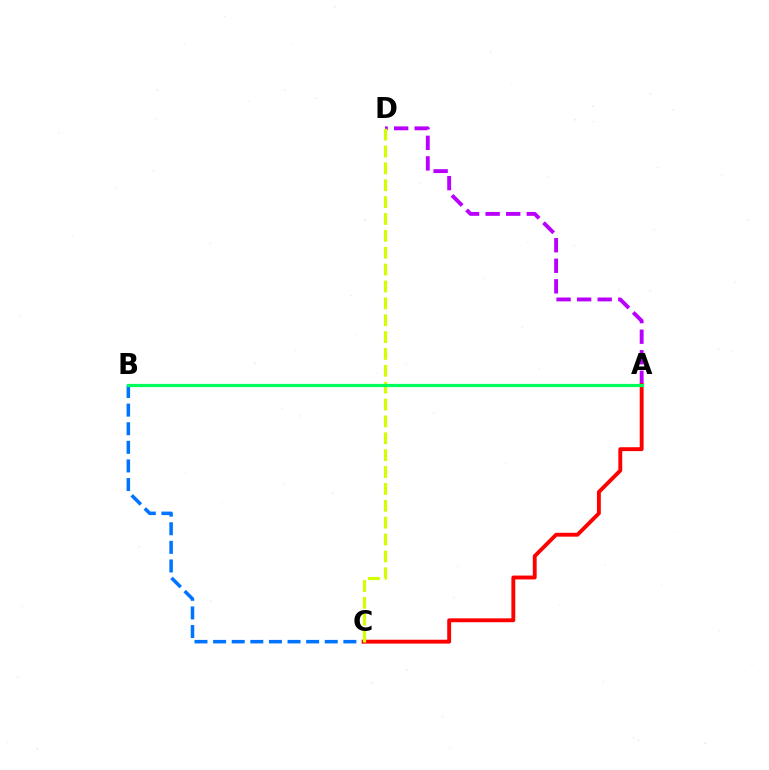{('A', 'D'): [{'color': '#b900ff', 'line_style': 'dashed', 'thickness': 2.79}], ('B', 'C'): [{'color': '#0074ff', 'line_style': 'dashed', 'thickness': 2.53}], ('A', 'C'): [{'color': '#ff0000', 'line_style': 'solid', 'thickness': 2.79}], ('C', 'D'): [{'color': '#d1ff00', 'line_style': 'dashed', 'thickness': 2.29}], ('A', 'B'): [{'color': '#00ff5c', 'line_style': 'solid', 'thickness': 2.29}]}